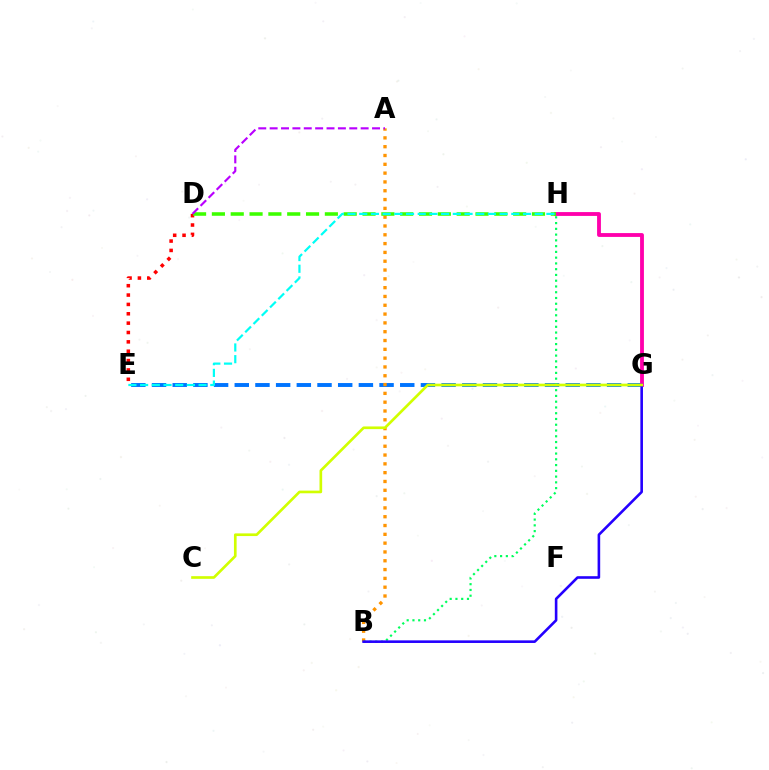{('E', 'G'): [{'color': '#0074ff', 'line_style': 'dashed', 'thickness': 2.81}], ('D', 'E'): [{'color': '#ff0000', 'line_style': 'dotted', 'thickness': 2.54}], ('G', 'H'): [{'color': '#ff00ac', 'line_style': 'solid', 'thickness': 2.76}], ('A', 'B'): [{'color': '#ff9400', 'line_style': 'dotted', 'thickness': 2.39}], ('D', 'H'): [{'color': '#3dff00', 'line_style': 'dashed', 'thickness': 2.56}], ('B', 'H'): [{'color': '#00ff5c', 'line_style': 'dotted', 'thickness': 1.57}], ('B', 'G'): [{'color': '#2500ff', 'line_style': 'solid', 'thickness': 1.88}], ('A', 'D'): [{'color': '#b900ff', 'line_style': 'dashed', 'thickness': 1.55}], ('C', 'G'): [{'color': '#d1ff00', 'line_style': 'solid', 'thickness': 1.92}], ('E', 'H'): [{'color': '#00fff6', 'line_style': 'dashed', 'thickness': 1.59}]}